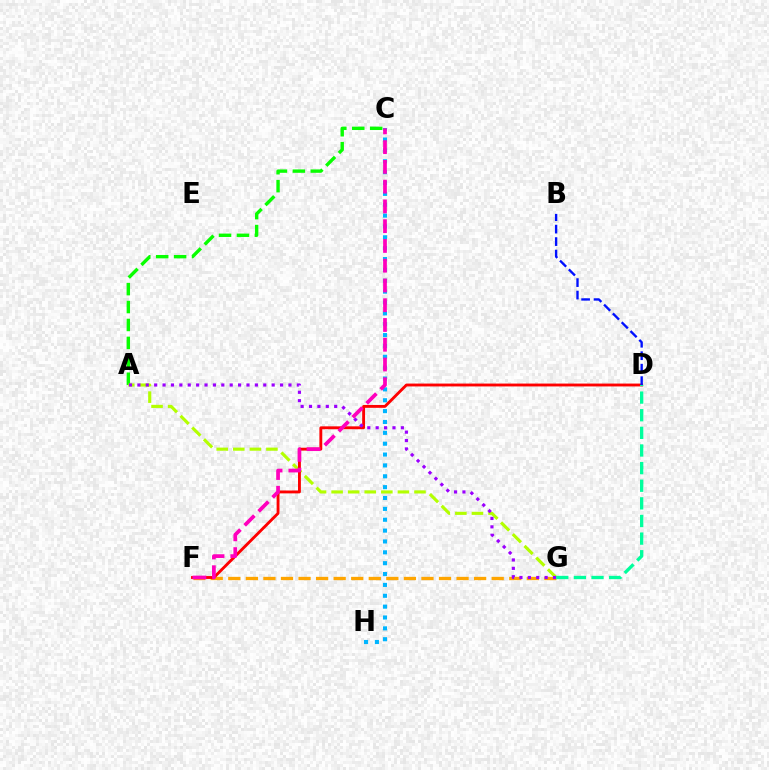{('A', 'C'): [{'color': '#08ff00', 'line_style': 'dashed', 'thickness': 2.44}], ('A', 'G'): [{'color': '#b3ff00', 'line_style': 'dashed', 'thickness': 2.25}, {'color': '#9b00ff', 'line_style': 'dotted', 'thickness': 2.28}], ('F', 'G'): [{'color': '#ffa500', 'line_style': 'dashed', 'thickness': 2.39}], ('D', 'F'): [{'color': '#ff0000', 'line_style': 'solid', 'thickness': 2.06}], ('B', 'D'): [{'color': '#0010ff', 'line_style': 'dashed', 'thickness': 1.69}], ('C', 'H'): [{'color': '#00b5ff', 'line_style': 'dotted', 'thickness': 2.95}], ('C', 'F'): [{'color': '#ff00bd', 'line_style': 'dashed', 'thickness': 2.68}], ('D', 'G'): [{'color': '#00ff9d', 'line_style': 'dashed', 'thickness': 2.39}]}